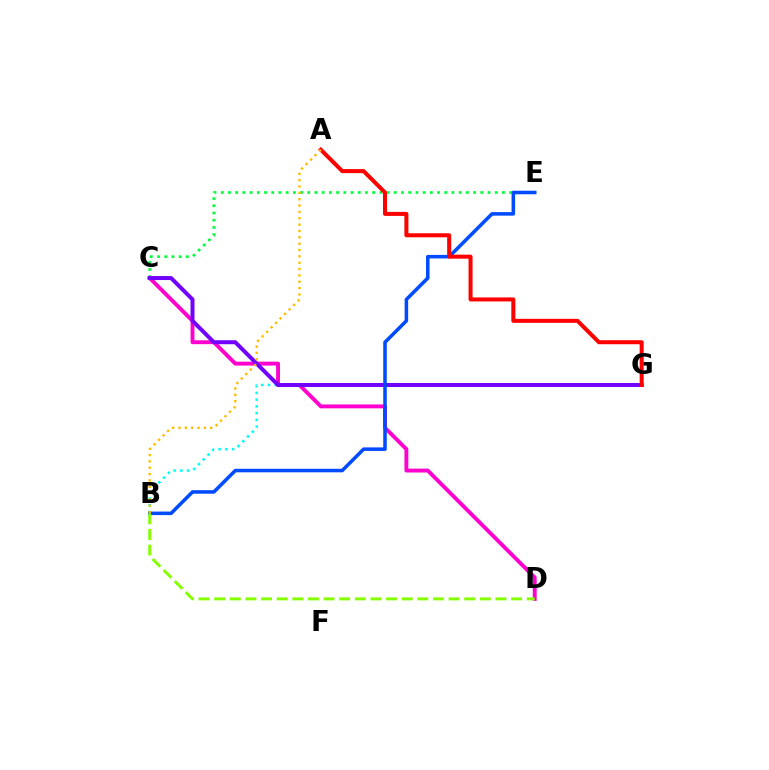{('B', 'G'): [{'color': '#00fff6', 'line_style': 'dotted', 'thickness': 1.83}], ('C', 'E'): [{'color': '#00ff39', 'line_style': 'dotted', 'thickness': 1.96}], ('C', 'D'): [{'color': '#ff00cf', 'line_style': 'solid', 'thickness': 2.8}], ('C', 'G'): [{'color': '#7200ff', 'line_style': 'solid', 'thickness': 2.87}], ('B', 'E'): [{'color': '#004bff', 'line_style': 'solid', 'thickness': 2.55}], ('A', 'G'): [{'color': '#ff0000', 'line_style': 'solid', 'thickness': 2.89}], ('A', 'B'): [{'color': '#ffbd00', 'line_style': 'dotted', 'thickness': 1.73}], ('B', 'D'): [{'color': '#84ff00', 'line_style': 'dashed', 'thickness': 2.12}]}